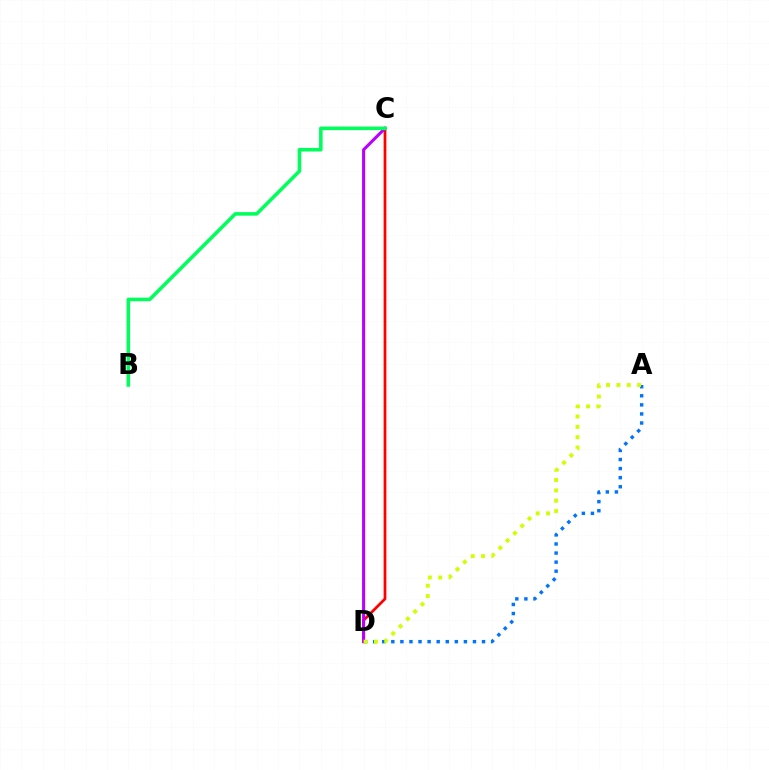{('A', 'D'): [{'color': '#0074ff', 'line_style': 'dotted', 'thickness': 2.47}, {'color': '#d1ff00', 'line_style': 'dotted', 'thickness': 2.81}], ('C', 'D'): [{'color': '#ff0000', 'line_style': 'solid', 'thickness': 1.98}, {'color': '#b900ff', 'line_style': 'solid', 'thickness': 2.21}], ('B', 'C'): [{'color': '#00ff5c', 'line_style': 'solid', 'thickness': 2.57}]}